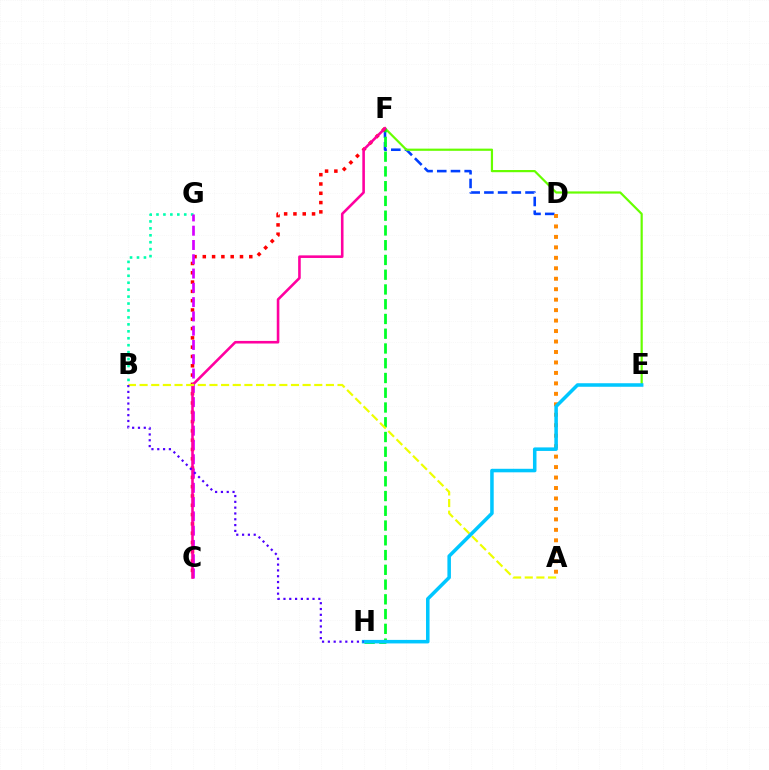{('B', 'G'): [{'color': '#00ffaf', 'line_style': 'dotted', 'thickness': 1.89}], ('D', 'F'): [{'color': '#003fff', 'line_style': 'dashed', 'thickness': 1.86}], ('E', 'F'): [{'color': '#66ff00', 'line_style': 'solid', 'thickness': 1.58}], ('F', 'H'): [{'color': '#00ff27', 'line_style': 'dashed', 'thickness': 2.0}], ('C', 'F'): [{'color': '#ff0000', 'line_style': 'dotted', 'thickness': 2.53}, {'color': '#ff00a0', 'line_style': 'solid', 'thickness': 1.87}], ('C', 'G'): [{'color': '#d600ff', 'line_style': 'dashed', 'thickness': 1.94}], ('A', 'D'): [{'color': '#ff8800', 'line_style': 'dotted', 'thickness': 2.84}], ('A', 'B'): [{'color': '#eeff00', 'line_style': 'dashed', 'thickness': 1.58}], ('E', 'H'): [{'color': '#00c7ff', 'line_style': 'solid', 'thickness': 2.54}], ('B', 'H'): [{'color': '#4f00ff', 'line_style': 'dotted', 'thickness': 1.58}]}